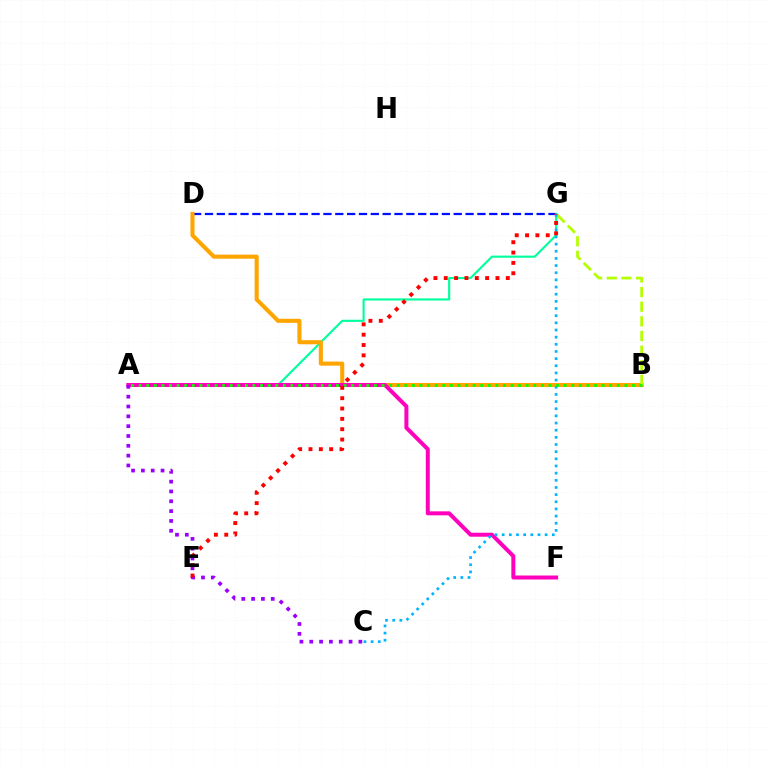{('D', 'G'): [{'color': '#0010ff', 'line_style': 'dashed', 'thickness': 1.61}], ('A', 'G'): [{'color': '#00ff9d', 'line_style': 'solid', 'thickness': 1.54}], ('B', 'D'): [{'color': '#ffa500', 'line_style': 'solid', 'thickness': 2.94}], ('A', 'F'): [{'color': '#ff00bd', 'line_style': 'solid', 'thickness': 2.86}], ('B', 'G'): [{'color': '#b3ff00', 'line_style': 'dashed', 'thickness': 1.99}], ('C', 'G'): [{'color': '#00b5ff', 'line_style': 'dotted', 'thickness': 1.94}], ('A', 'C'): [{'color': '#9b00ff', 'line_style': 'dotted', 'thickness': 2.67}], ('A', 'B'): [{'color': '#08ff00', 'line_style': 'dotted', 'thickness': 2.06}], ('E', 'G'): [{'color': '#ff0000', 'line_style': 'dotted', 'thickness': 2.81}]}